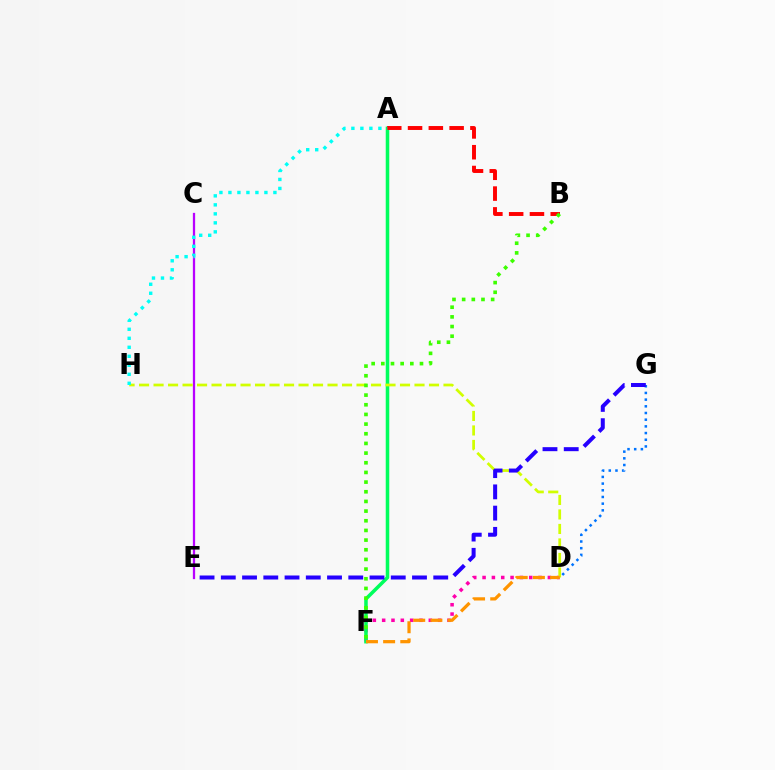{('D', 'F'): [{'color': '#ff00ac', 'line_style': 'dotted', 'thickness': 2.53}, {'color': '#ff9400', 'line_style': 'dashed', 'thickness': 2.33}], ('C', 'E'): [{'color': '#b900ff', 'line_style': 'solid', 'thickness': 1.64}], ('D', 'G'): [{'color': '#0074ff', 'line_style': 'dotted', 'thickness': 1.82}], ('A', 'F'): [{'color': '#00ff5c', 'line_style': 'solid', 'thickness': 2.54}], ('A', 'B'): [{'color': '#ff0000', 'line_style': 'dashed', 'thickness': 2.82}], ('D', 'H'): [{'color': '#d1ff00', 'line_style': 'dashed', 'thickness': 1.97}], ('A', 'H'): [{'color': '#00fff6', 'line_style': 'dotted', 'thickness': 2.45}], ('E', 'G'): [{'color': '#2500ff', 'line_style': 'dashed', 'thickness': 2.89}], ('B', 'F'): [{'color': '#3dff00', 'line_style': 'dotted', 'thickness': 2.63}]}